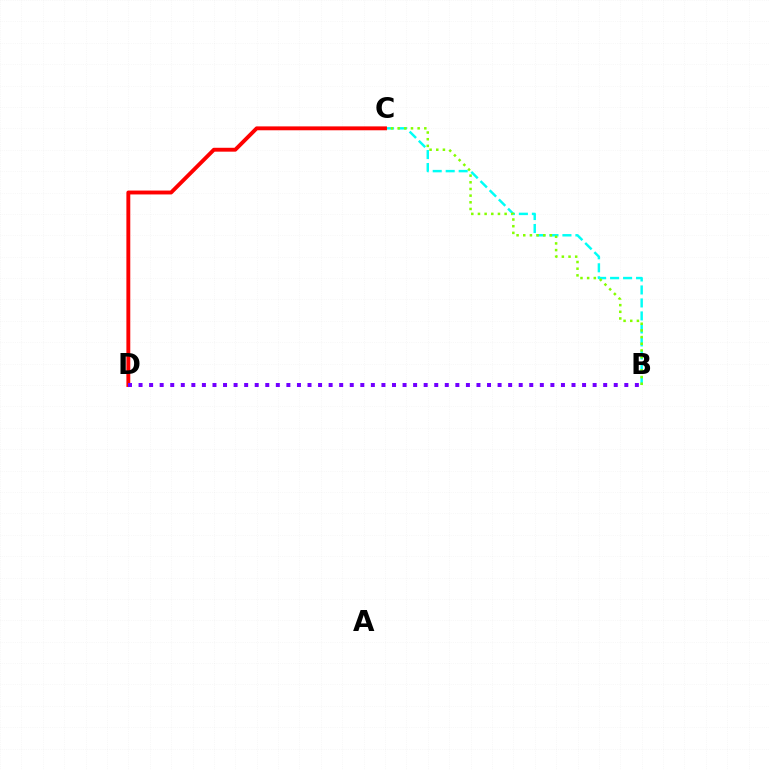{('B', 'C'): [{'color': '#00fff6', 'line_style': 'dashed', 'thickness': 1.76}, {'color': '#84ff00', 'line_style': 'dotted', 'thickness': 1.81}], ('C', 'D'): [{'color': '#ff0000', 'line_style': 'solid', 'thickness': 2.8}], ('B', 'D'): [{'color': '#7200ff', 'line_style': 'dotted', 'thickness': 2.87}]}